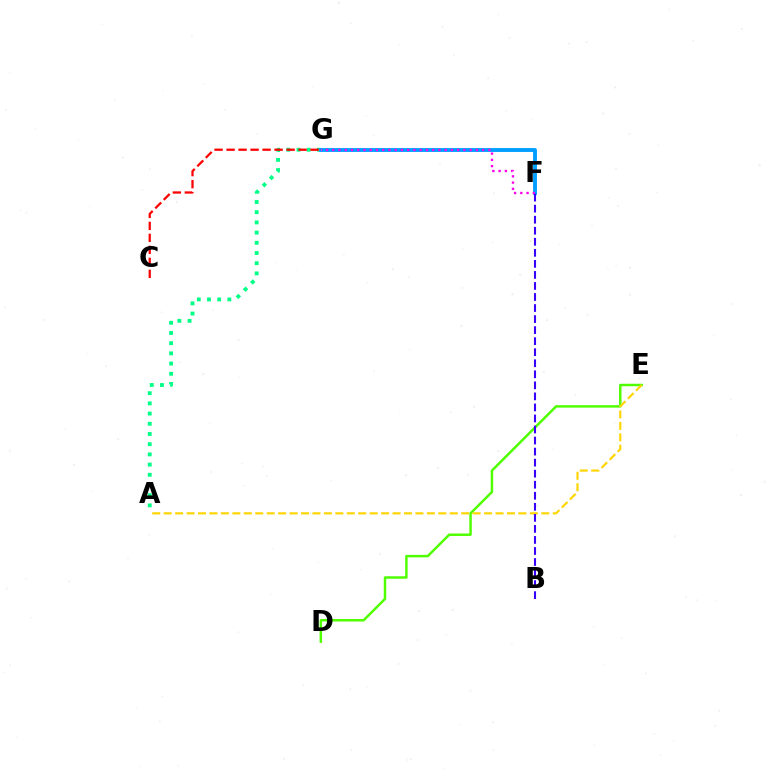{('A', 'G'): [{'color': '#00ff86', 'line_style': 'dotted', 'thickness': 2.77}], ('F', 'G'): [{'color': '#009eff', 'line_style': 'solid', 'thickness': 2.79}, {'color': '#ff00ed', 'line_style': 'dotted', 'thickness': 1.7}], ('D', 'E'): [{'color': '#4fff00', 'line_style': 'solid', 'thickness': 1.78}], ('A', 'E'): [{'color': '#ffd500', 'line_style': 'dashed', 'thickness': 1.55}], ('C', 'G'): [{'color': '#ff0000', 'line_style': 'dashed', 'thickness': 1.63}], ('B', 'F'): [{'color': '#3700ff', 'line_style': 'dashed', 'thickness': 1.5}]}